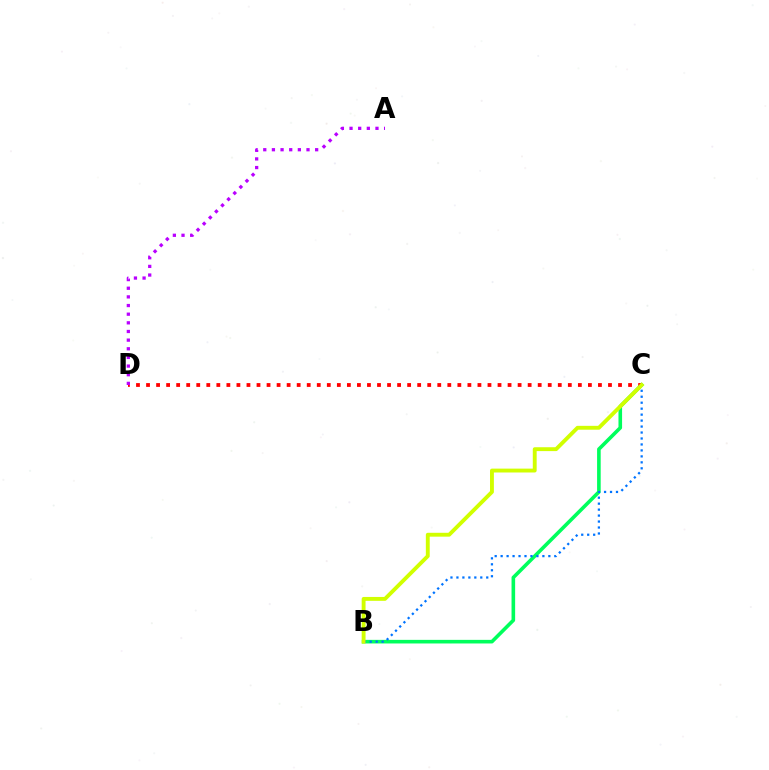{('B', 'C'): [{'color': '#00ff5c', 'line_style': 'solid', 'thickness': 2.6}, {'color': '#0074ff', 'line_style': 'dotted', 'thickness': 1.62}, {'color': '#d1ff00', 'line_style': 'solid', 'thickness': 2.79}], ('C', 'D'): [{'color': '#ff0000', 'line_style': 'dotted', 'thickness': 2.73}], ('A', 'D'): [{'color': '#b900ff', 'line_style': 'dotted', 'thickness': 2.35}]}